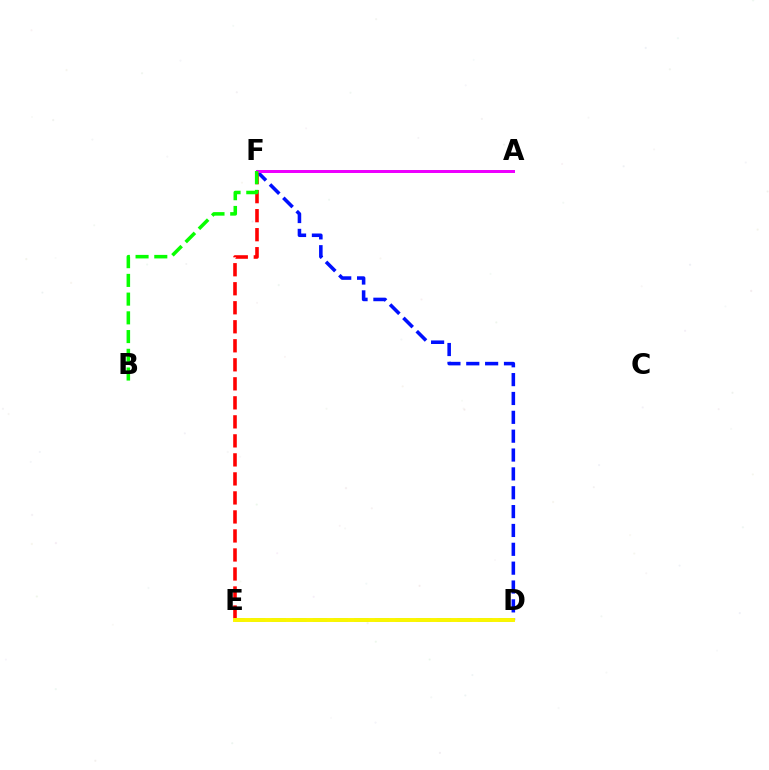{('D', 'E'): [{'color': '#00fff6', 'line_style': 'dashed', 'thickness': 2.8}, {'color': '#fcf500', 'line_style': 'solid', 'thickness': 2.83}], ('D', 'F'): [{'color': '#0010ff', 'line_style': 'dashed', 'thickness': 2.56}], ('E', 'F'): [{'color': '#ff0000', 'line_style': 'dashed', 'thickness': 2.58}], ('A', 'F'): [{'color': '#ee00ff', 'line_style': 'solid', 'thickness': 2.16}], ('B', 'F'): [{'color': '#08ff00', 'line_style': 'dashed', 'thickness': 2.54}]}